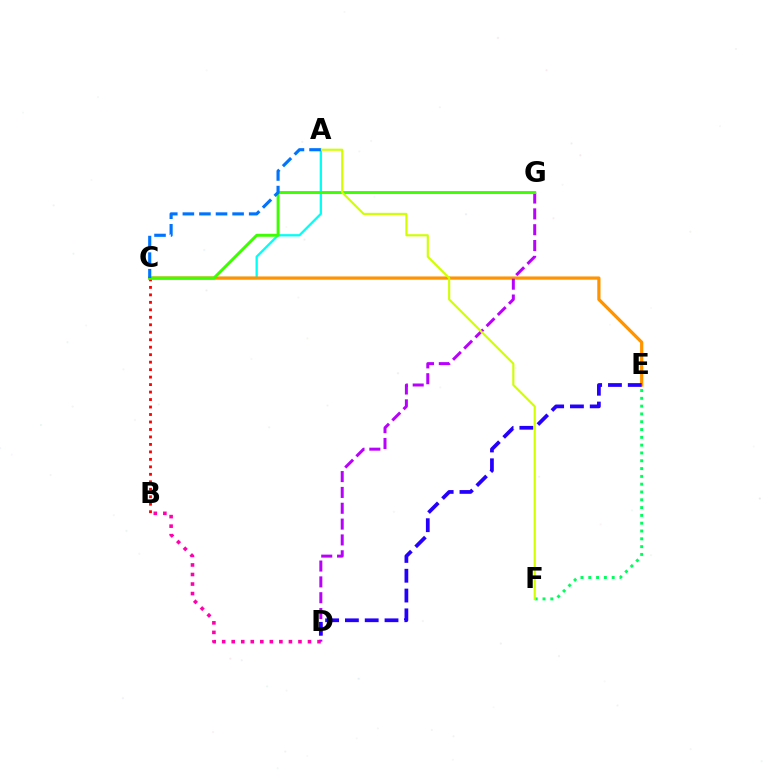{('B', 'C'): [{'color': '#ff0000', 'line_style': 'dotted', 'thickness': 2.03}], ('A', 'C'): [{'color': '#00fff6', 'line_style': 'solid', 'thickness': 1.64}, {'color': '#0074ff', 'line_style': 'dashed', 'thickness': 2.25}], ('B', 'D'): [{'color': '#ff00ac', 'line_style': 'dotted', 'thickness': 2.59}], ('E', 'F'): [{'color': '#00ff5c', 'line_style': 'dotted', 'thickness': 2.12}], ('C', 'E'): [{'color': '#ff9400', 'line_style': 'solid', 'thickness': 2.32}], ('D', 'G'): [{'color': '#b900ff', 'line_style': 'dashed', 'thickness': 2.15}], ('D', 'E'): [{'color': '#2500ff', 'line_style': 'dashed', 'thickness': 2.69}], ('C', 'G'): [{'color': '#3dff00', 'line_style': 'solid', 'thickness': 2.1}], ('A', 'F'): [{'color': '#d1ff00', 'line_style': 'solid', 'thickness': 1.54}]}